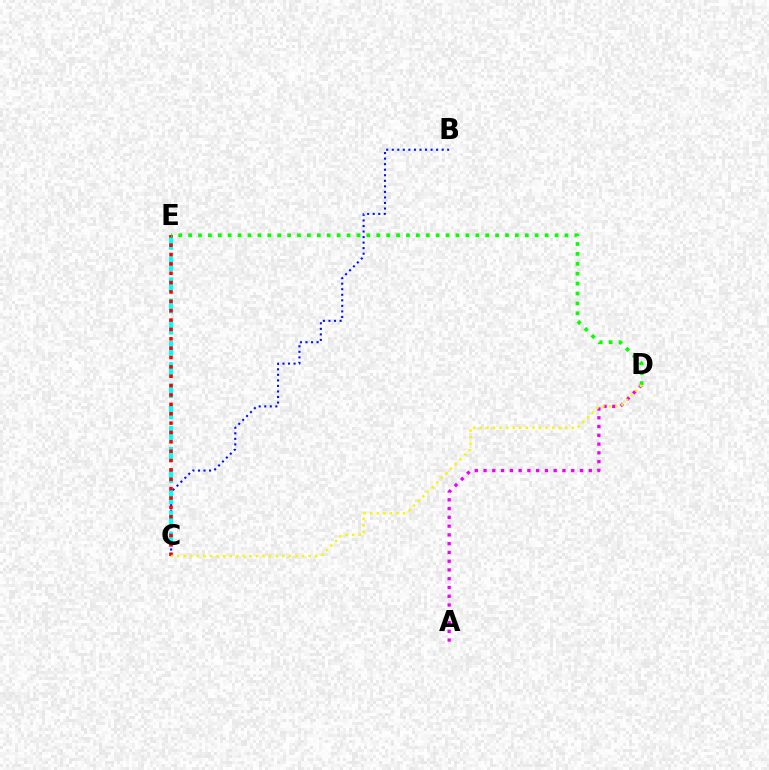{('B', 'C'): [{'color': '#0010ff', 'line_style': 'dotted', 'thickness': 1.51}], ('A', 'D'): [{'color': '#ee00ff', 'line_style': 'dotted', 'thickness': 2.38}], ('C', 'E'): [{'color': '#00fff6', 'line_style': 'dashed', 'thickness': 2.88}, {'color': '#ff0000', 'line_style': 'dotted', 'thickness': 2.54}], ('D', 'E'): [{'color': '#08ff00', 'line_style': 'dotted', 'thickness': 2.69}], ('C', 'D'): [{'color': '#fcf500', 'line_style': 'dotted', 'thickness': 1.78}]}